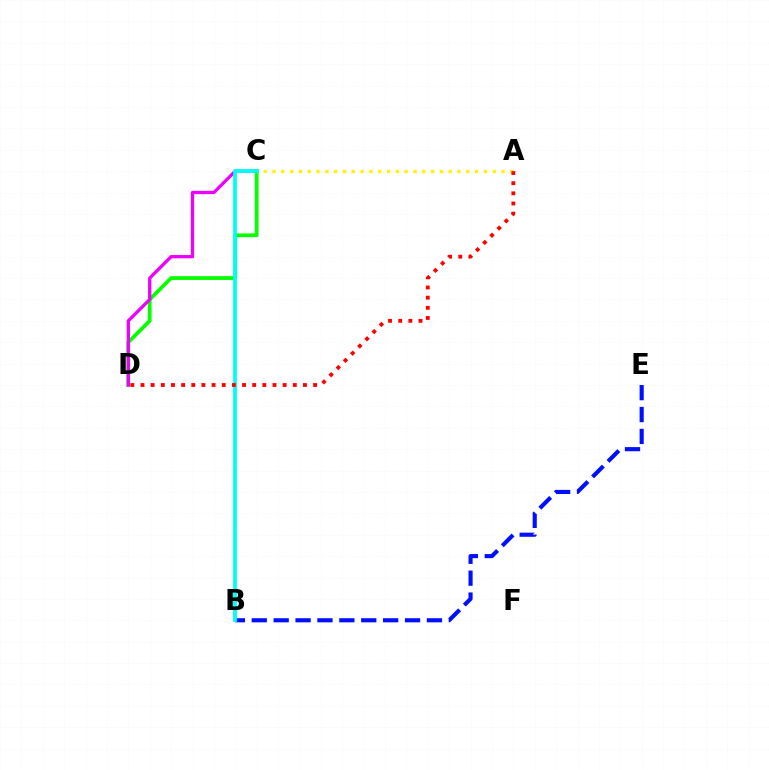{('C', 'D'): [{'color': '#08ff00', 'line_style': 'solid', 'thickness': 2.72}, {'color': '#ee00ff', 'line_style': 'solid', 'thickness': 2.37}], ('A', 'C'): [{'color': '#fcf500', 'line_style': 'dotted', 'thickness': 2.39}], ('B', 'E'): [{'color': '#0010ff', 'line_style': 'dashed', 'thickness': 2.97}], ('B', 'C'): [{'color': '#00fff6', 'line_style': 'solid', 'thickness': 2.73}], ('A', 'D'): [{'color': '#ff0000', 'line_style': 'dotted', 'thickness': 2.76}]}